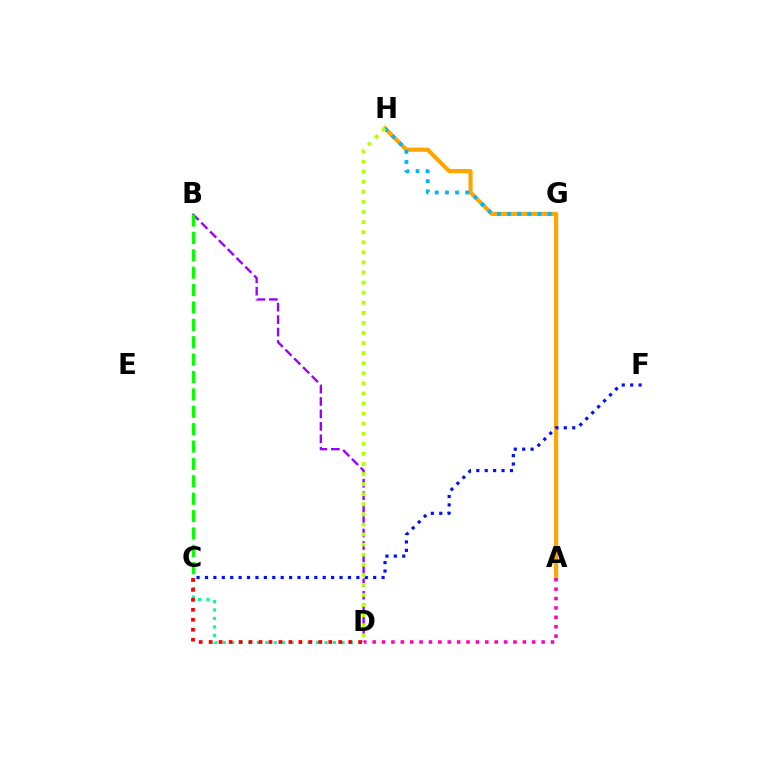{('C', 'D'): [{'color': '#00ff9d', 'line_style': 'dotted', 'thickness': 2.3}, {'color': '#ff0000', 'line_style': 'dotted', 'thickness': 2.71}], ('B', 'D'): [{'color': '#9b00ff', 'line_style': 'dashed', 'thickness': 1.69}], ('A', 'H'): [{'color': '#ffa500', 'line_style': 'solid', 'thickness': 2.98}], ('C', 'F'): [{'color': '#0010ff', 'line_style': 'dotted', 'thickness': 2.28}], ('B', 'C'): [{'color': '#08ff00', 'line_style': 'dashed', 'thickness': 2.36}], ('G', 'H'): [{'color': '#00b5ff', 'line_style': 'dotted', 'thickness': 2.76}], ('A', 'D'): [{'color': '#ff00bd', 'line_style': 'dotted', 'thickness': 2.55}], ('D', 'H'): [{'color': '#b3ff00', 'line_style': 'dotted', 'thickness': 2.74}]}